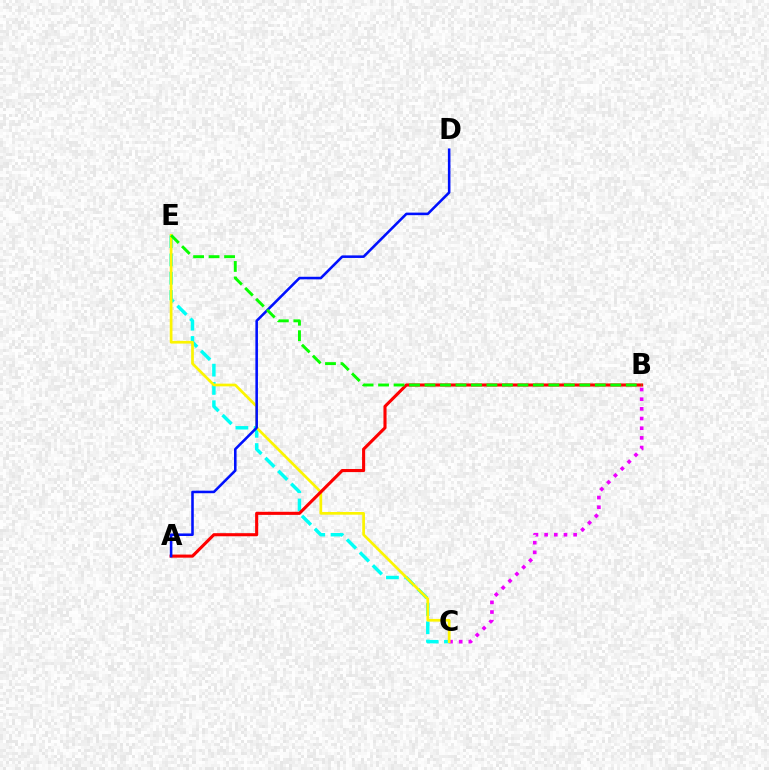{('B', 'C'): [{'color': '#ee00ff', 'line_style': 'dotted', 'thickness': 2.63}], ('C', 'E'): [{'color': '#00fff6', 'line_style': 'dashed', 'thickness': 2.48}, {'color': '#fcf500', 'line_style': 'solid', 'thickness': 1.95}], ('A', 'B'): [{'color': '#ff0000', 'line_style': 'solid', 'thickness': 2.23}], ('A', 'D'): [{'color': '#0010ff', 'line_style': 'solid', 'thickness': 1.85}], ('B', 'E'): [{'color': '#08ff00', 'line_style': 'dashed', 'thickness': 2.1}]}